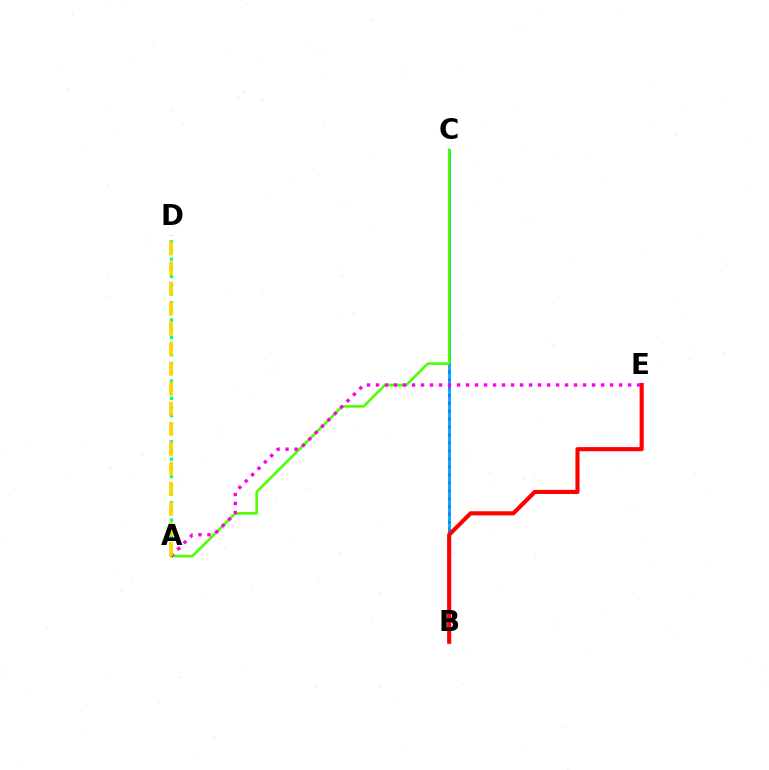{('B', 'C'): [{'color': '#3700ff', 'line_style': 'dotted', 'thickness': 2.15}, {'color': '#009eff', 'line_style': 'solid', 'thickness': 1.93}], ('A', 'D'): [{'color': '#00ff86', 'line_style': 'dotted', 'thickness': 2.36}, {'color': '#ffd500', 'line_style': 'dashed', 'thickness': 2.72}], ('B', 'E'): [{'color': '#ff0000', 'line_style': 'solid', 'thickness': 2.97}], ('A', 'C'): [{'color': '#4fff00', 'line_style': 'solid', 'thickness': 1.87}], ('A', 'E'): [{'color': '#ff00ed', 'line_style': 'dotted', 'thickness': 2.45}]}